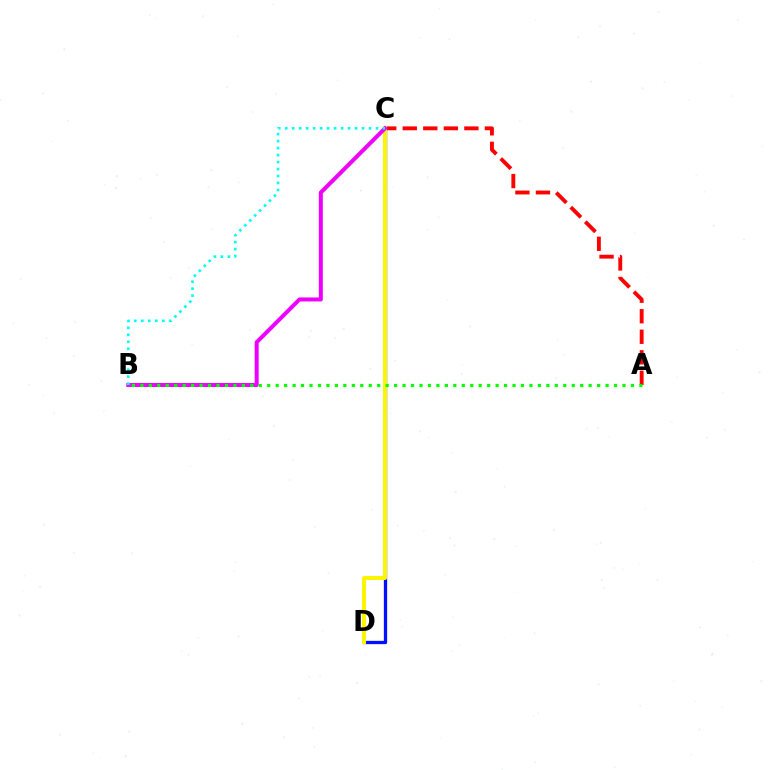{('C', 'D'): [{'color': '#0010ff', 'line_style': 'solid', 'thickness': 2.37}, {'color': '#fcf500', 'line_style': 'solid', 'thickness': 2.9}], ('A', 'C'): [{'color': '#ff0000', 'line_style': 'dashed', 'thickness': 2.79}], ('B', 'C'): [{'color': '#ee00ff', 'line_style': 'solid', 'thickness': 2.88}, {'color': '#00fff6', 'line_style': 'dotted', 'thickness': 1.9}], ('A', 'B'): [{'color': '#08ff00', 'line_style': 'dotted', 'thickness': 2.3}]}